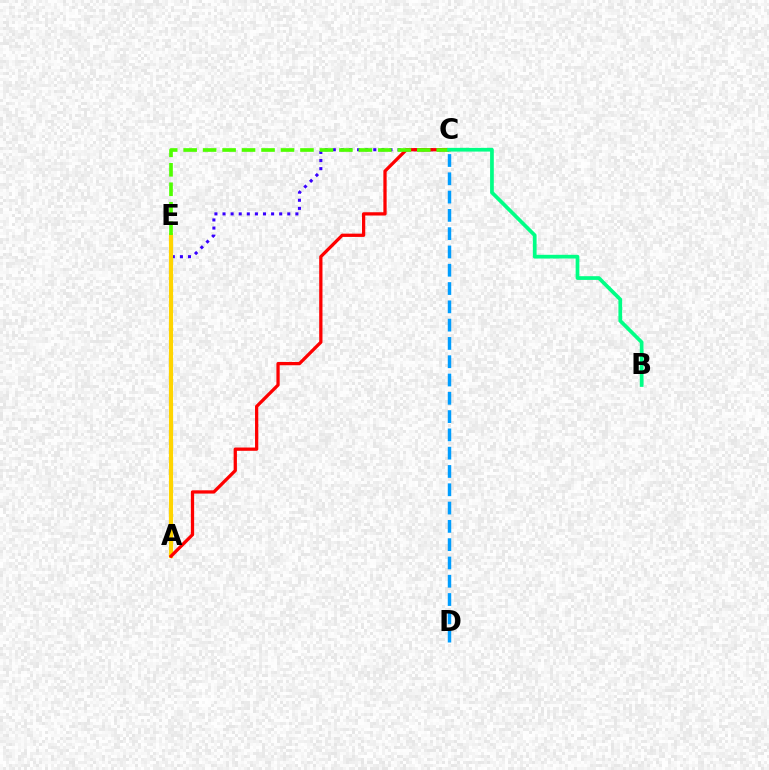{('A', 'E'): [{'color': '#ff00ed', 'line_style': 'dashed', 'thickness': 2.61}, {'color': '#ffd500', 'line_style': 'solid', 'thickness': 2.99}], ('A', 'C'): [{'color': '#3700ff', 'line_style': 'dotted', 'thickness': 2.2}, {'color': '#ff0000', 'line_style': 'solid', 'thickness': 2.35}], ('C', 'D'): [{'color': '#009eff', 'line_style': 'dashed', 'thickness': 2.49}], ('C', 'E'): [{'color': '#4fff00', 'line_style': 'dashed', 'thickness': 2.65}], ('B', 'C'): [{'color': '#00ff86', 'line_style': 'solid', 'thickness': 2.68}]}